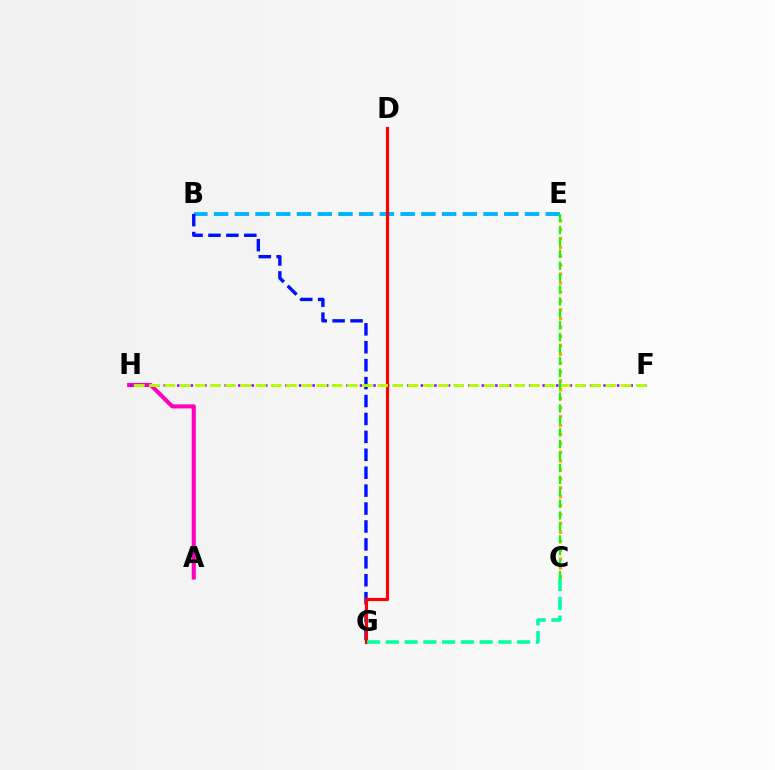{('B', 'E'): [{'color': '#00b5ff', 'line_style': 'dashed', 'thickness': 2.82}], ('C', 'E'): [{'color': '#ffa500', 'line_style': 'dotted', 'thickness': 2.42}, {'color': '#08ff00', 'line_style': 'dashed', 'thickness': 1.62}], ('A', 'H'): [{'color': '#ff00bd', 'line_style': 'solid', 'thickness': 2.95}], ('B', 'G'): [{'color': '#0010ff', 'line_style': 'dashed', 'thickness': 2.43}], ('F', 'H'): [{'color': '#9b00ff', 'line_style': 'dotted', 'thickness': 1.84}, {'color': '#b3ff00', 'line_style': 'dashed', 'thickness': 2.07}], ('D', 'G'): [{'color': '#ff0000', 'line_style': 'solid', 'thickness': 2.27}], ('C', 'G'): [{'color': '#00ff9d', 'line_style': 'dashed', 'thickness': 2.55}]}